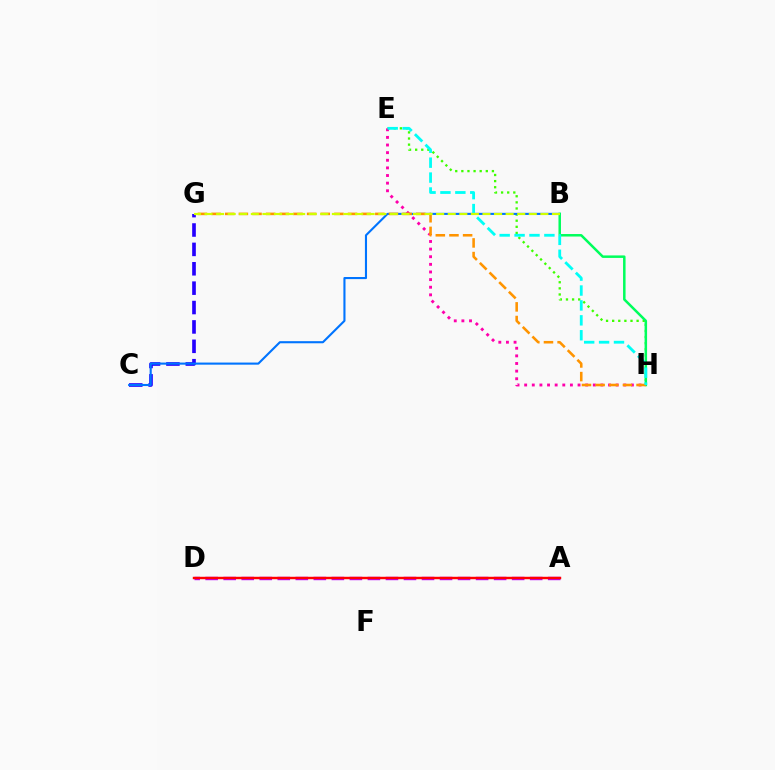{('E', 'H'): [{'color': '#3dff00', 'line_style': 'dotted', 'thickness': 1.66}, {'color': '#ff00ac', 'line_style': 'dotted', 'thickness': 2.07}, {'color': '#00fff6', 'line_style': 'dashed', 'thickness': 2.02}], ('C', 'G'): [{'color': '#2500ff', 'line_style': 'dashed', 'thickness': 2.63}], ('B', 'C'): [{'color': '#0074ff', 'line_style': 'solid', 'thickness': 1.52}], ('A', 'D'): [{'color': '#b900ff', 'line_style': 'dashed', 'thickness': 2.45}, {'color': '#ff0000', 'line_style': 'solid', 'thickness': 1.75}], ('B', 'H'): [{'color': '#00ff5c', 'line_style': 'solid', 'thickness': 1.8}], ('G', 'H'): [{'color': '#ff9400', 'line_style': 'dashed', 'thickness': 1.85}], ('B', 'G'): [{'color': '#d1ff00', 'line_style': 'dashed', 'thickness': 1.57}]}